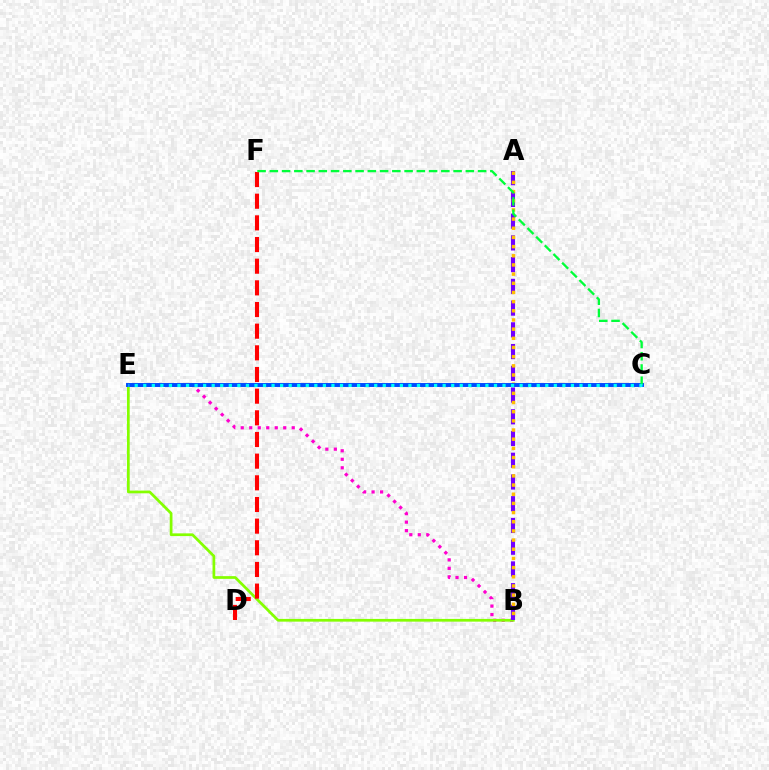{('B', 'E'): [{'color': '#ff00cf', 'line_style': 'dotted', 'thickness': 2.31}, {'color': '#84ff00', 'line_style': 'solid', 'thickness': 1.96}], ('A', 'B'): [{'color': '#7200ff', 'line_style': 'dashed', 'thickness': 2.95}, {'color': '#ffbd00', 'line_style': 'dotted', 'thickness': 2.49}], ('C', 'E'): [{'color': '#004bff', 'line_style': 'solid', 'thickness': 2.83}, {'color': '#00fff6', 'line_style': 'dotted', 'thickness': 2.32}], ('D', 'F'): [{'color': '#ff0000', 'line_style': 'dashed', 'thickness': 2.94}], ('C', 'F'): [{'color': '#00ff39', 'line_style': 'dashed', 'thickness': 1.66}]}